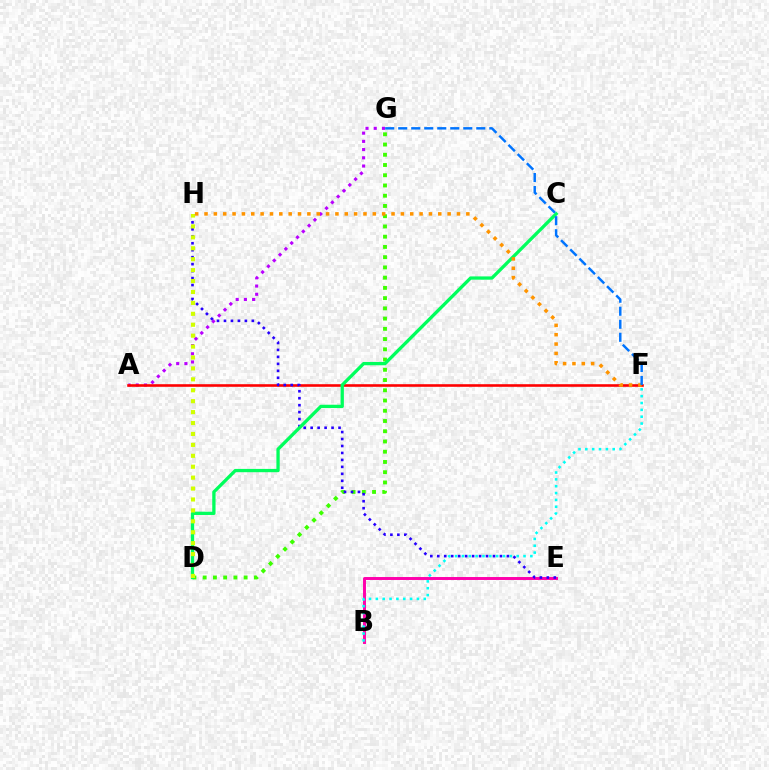{('A', 'G'): [{'color': '#b900ff', 'line_style': 'dotted', 'thickness': 2.23}], ('B', 'E'): [{'color': '#ff00ac', 'line_style': 'solid', 'thickness': 2.12}], ('A', 'F'): [{'color': '#ff0000', 'line_style': 'solid', 'thickness': 1.87}], ('D', 'G'): [{'color': '#3dff00', 'line_style': 'dotted', 'thickness': 2.78}], ('E', 'H'): [{'color': '#2500ff', 'line_style': 'dotted', 'thickness': 1.89}], ('C', 'D'): [{'color': '#00ff5c', 'line_style': 'solid', 'thickness': 2.37}], ('B', 'F'): [{'color': '#00fff6', 'line_style': 'dotted', 'thickness': 1.86}], ('D', 'H'): [{'color': '#d1ff00', 'line_style': 'dotted', 'thickness': 2.97}], ('F', 'H'): [{'color': '#ff9400', 'line_style': 'dotted', 'thickness': 2.54}], ('F', 'G'): [{'color': '#0074ff', 'line_style': 'dashed', 'thickness': 1.77}]}